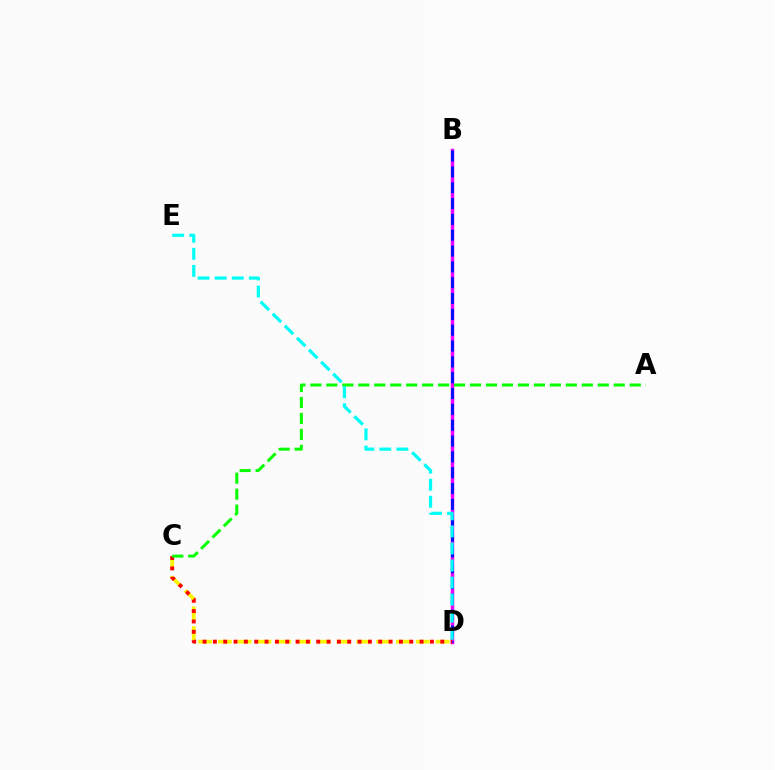{('B', 'D'): [{'color': '#ee00ff', 'line_style': 'solid', 'thickness': 2.5}, {'color': '#0010ff', 'line_style': 'dashed', 'thickness': 2.15}], ('C', 'D'): [{'color': '#fcf500', 'line_style': 'dashed', 'thickness': 2.69}, {'color': '#ff0000', 'line_style': 'dotted', 'thickness': 2.81}], ('A', 'C'): [{'color': '#08ff00', 'line_style': 'dashed', 'thickness': 2.17}], ('D', 'E'): [{'color': '#00fff6', 'line_style': 'dashed', 'thickness': 2.32}]}